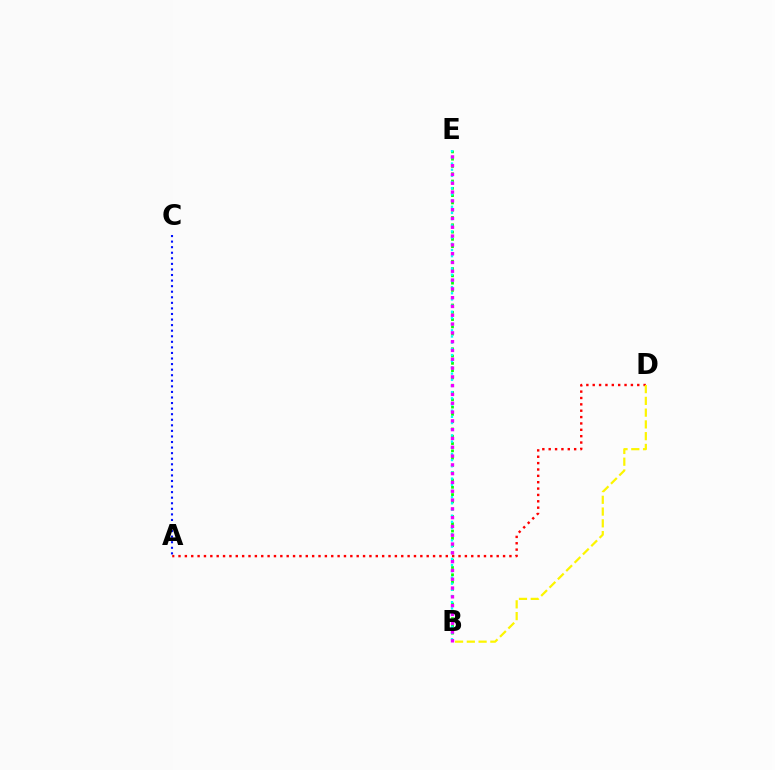{('A', 'C'): [{'color': '#0010ff', 'line_style': 'dotted', 'thickness': 1.51}], ('B', 'E'): [{'color': '#08ff00', 'line_style': 'dotted', 'thickness': 1.98}, {'color': '#00fff6', 'line_style': 'dotted', 'thickness': 1.68}, {'color': '#ee00ff', 'line_style': 'dotted', 'thickness': 2.39}], ('A', 'D'): [{'color': '#ff0000', 'line_style': 'dotted', 'thickness': 1.73}], ('B', 'D'): [{'color': '#fcf500', 'line_style': 'dashed', 'thickness': 1.6}]}